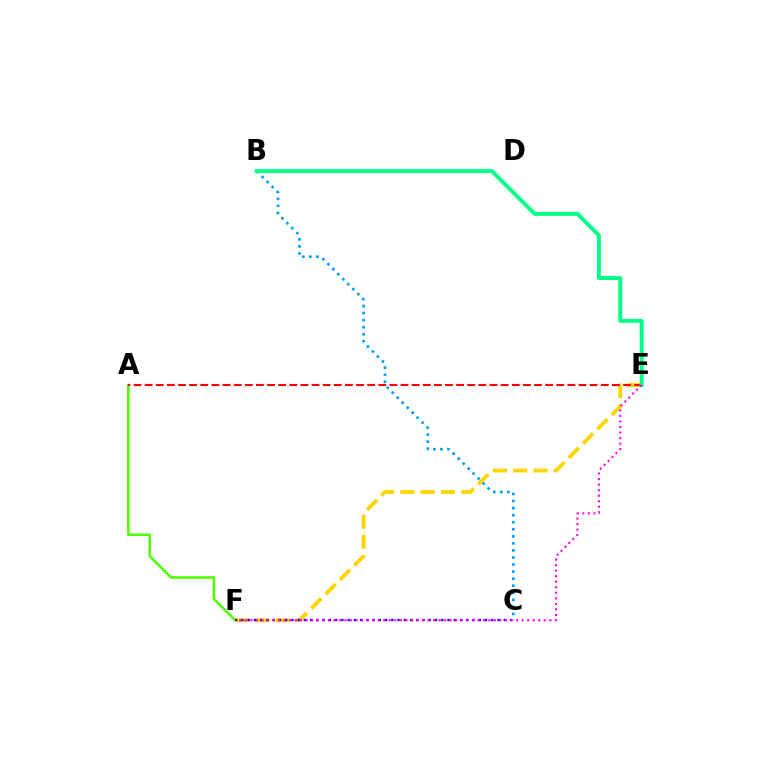{('A', 'F'): [{'color': '#4fff00', 'line_style': 'solid', 'thickness': 1.84}], ('B', 'C'): [{'color': '#009eff', 'line_style': 'dotted', 'thickness': 1.92}], ('E', 'F'): [{'color': '#ffd500', 'line_style': 'dashed', 'thickness': 2.76}, {'color': '#ff00ed', 'line_style': 'dotted', 'thickness': 1.5}], ('A', 'E'): [{'color': '#ff0000', 'line_style': 'dashed', 'thickness': 1.51}], ('C', 'F'): [{'color': '#3700ff', 'line_style': 'dotted', 'thickness': 1.7}], ('B', 'E'): [{'color': '#00ff86', 'line_style': 'solid', 'thickness': 2.81}]}